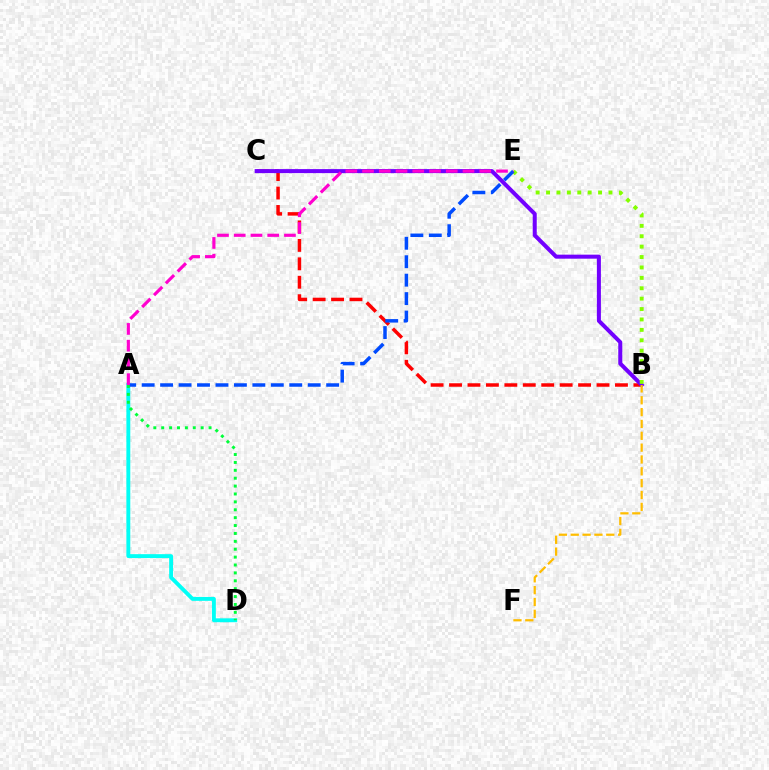{('B', 'C'): [{'color': '#ff0000', 'line_style': 'dashed', 'thickness': 2.5}, {'color': '#7200ff', 'line_style': 'solid', 'thickness': 2.9}], ('A', 'D'): [{'color': '#00fff6', 'line_style': 'solid', 'thickness': 2.8}, {'color': '#00ff39', 'line_style': 'dotted', 'thickness': 2.14}], ('B', 'E'): [{'color': '#84ff00', 'line_style': 'dotted', 'thickness': 2.83}], ('A', 'E'): [{'color': '#004bff', 'line_style': 'dashed', 'thickness': 2.51}, {'color': '#ff00cf', 'line_style': 'dashed', 'thickness': 2.27}], ('B', 'F'): [{'color': '#ffbd00', 'line_style': 'dashed', 'thickness': 1.61}]}